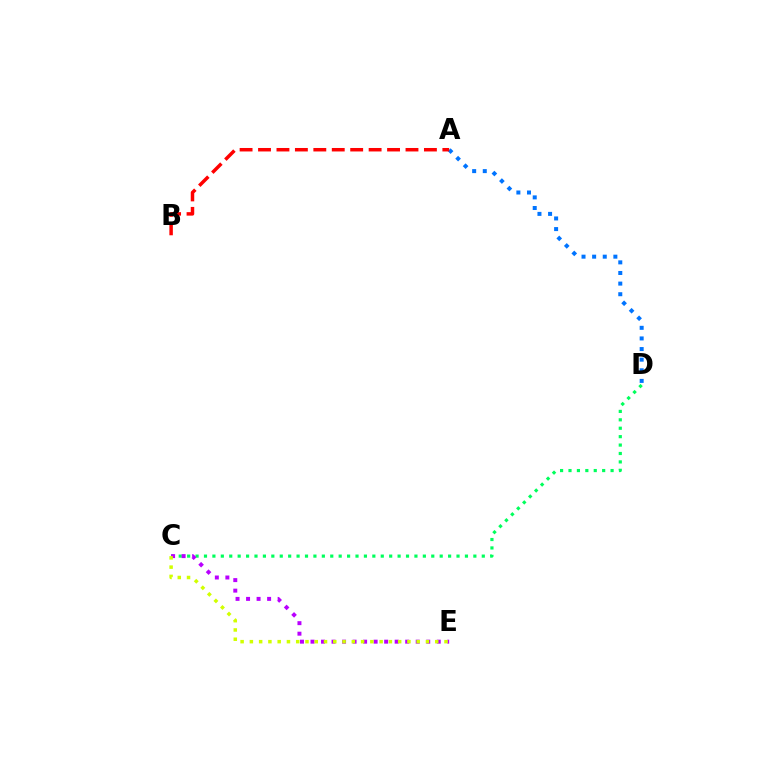{('A', 'D'): [{'color': '#0074ff', 'line_style': 'dotted', 'thickness': 2.88}], ('A', 'B'): [{'color': '#ff0000', 'line_style': 'dashed', 'thickness': 2.5}], ('C', 'D'): [{'color': '#00ff5c', 'line_style': 'dotted', 'thickness': 2.29}], ('C', 'E'): [{'color': '#b900ff', 'line_style': 'dotted', 'thickness': 2.86}, {'color': '#d1ff00', 'line_style': 'dotted', 'thickness': 2.52}]}